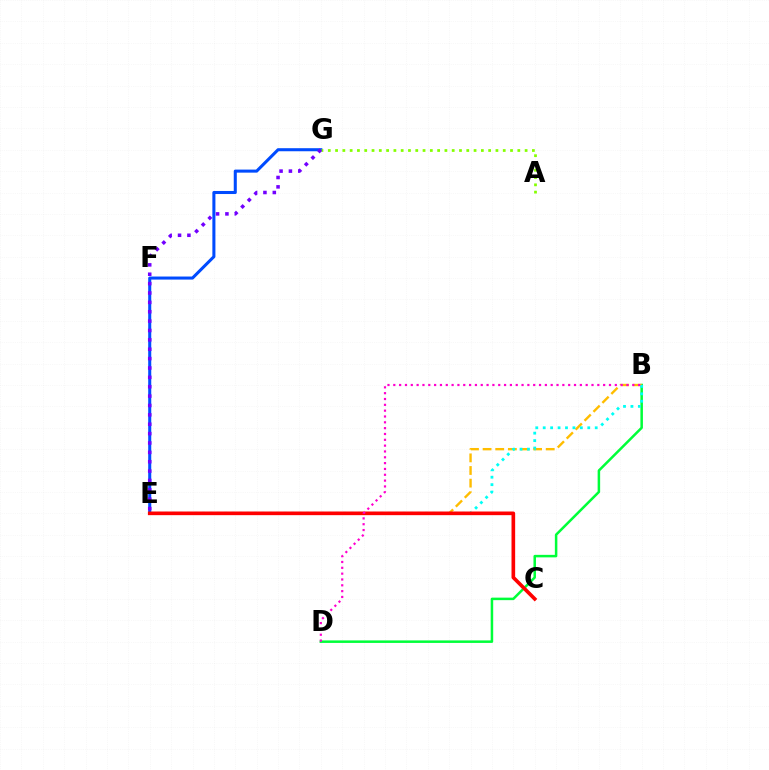{('B', 'D'): [{'color': '#00ff39', 'line_style': 'solid', 'thickness': 1.81}, {'color': '#ff00cf', 'line_style': 'dotted', 'thickness': 1.58}], ('B', 'E'): [{'color': '#ffbd00', 'line_style': 'dashed', 'thickness': 1.72}, {'color': '#00fff6', 'line_style': 'dotted', 'thickness': 2.02}], ('E', 'G'): [{'color': '#004bff', 'line_style': 'solid', 'thickness': 2.2}, {'color': '#7200ff', 'line_style': 'dotted', 'thickness': 2.55}], ('A', 'G'): [{'color': '#84ff00', 'line_style': 'dotted', 'thickness': 1.98}], ('C', 'E'): [{'color': '#ff0000', 'line_style': 'solid', 'thickness': 2.63}]}